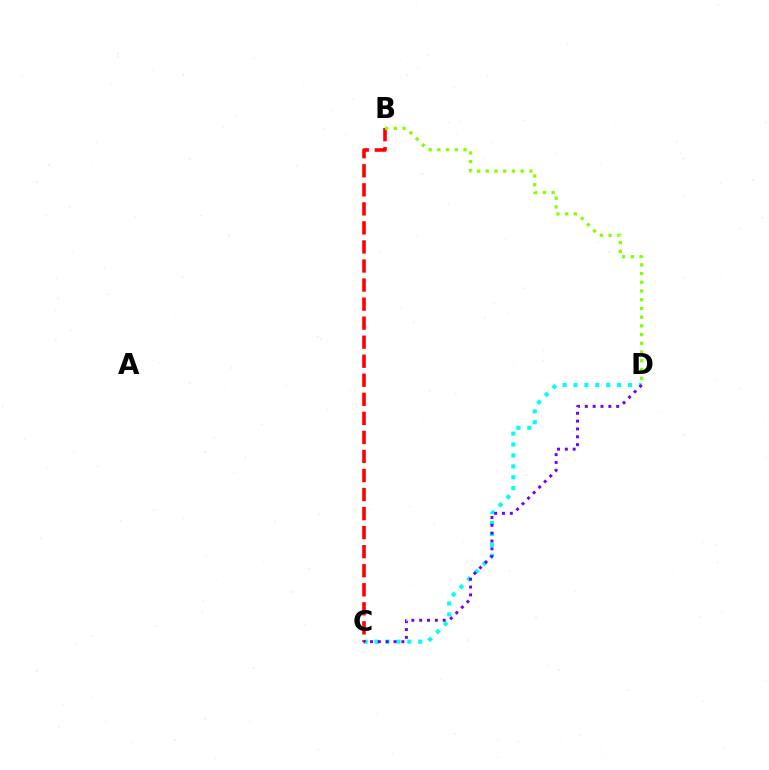{('C', 'D'): [{'color': '#00fff6', 'line_style': 'dotted', 'thickness': 2.97}, {'color': '#7200ff', 'line_style': 'dotted', 'thickness': 2.13}], ('B', 'C'): [{'color': '#ff0000', 'line_style': 'dashed', 'thickness': 2.59}], ('B', 'D'): [{'color': '#84ff00', 'line_style': 'dotted', 'thickness': 2.37}]}